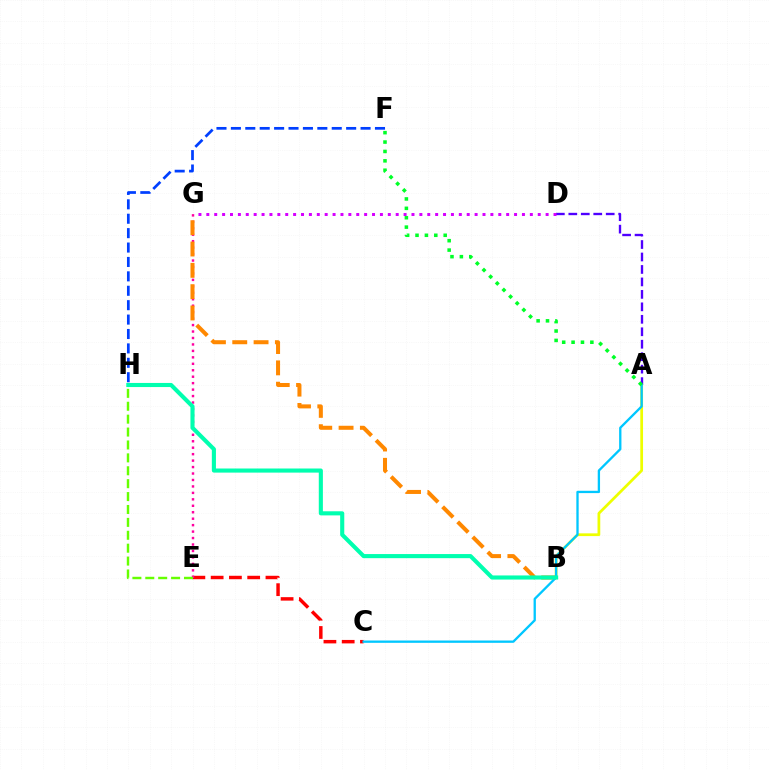{('C', 'E'): [{'color': '#ff0000', 'line_style': 'dashed', 'thickness': 2.48}], ('A', 'B'): [{'color': '#eeff00', 'line_style': 'solid', 'thickness': 1.97}], ('E', 'G'): [{'color': '#ff00a0', 'line_style': 'dotted', 'thickness': 1.75}], ('B', 'G'): [{'color': '#ff8800', 'line_style': 'dashed', 'thickness': 2.9}], ('E', 'H'): [{'color': '#66ff00', 'line_style': 'dashed', 'thickness': 1.75}], ('A', 'D'): [{'color': '#4f00ff', 'line_style': 'dashed', 'thickness': 1.69}], ('D', 'G'): [{'color': '#d600ff', 'line_style': 'dotted', 'thickness': 2.14}], ('F', 'H'): [{'color': '#003fff', 'line_style': 'dashed', 'thickness': 1.96}], ('A', 'C'): [{'color': '#00c7ff', 'line_style': 'solid', 'thickness': 1.67}], ('B', 'H'): [{'color': '#00ffaf', 'line_style': 'solid', 'thickness': 2.96}], ('A', 'F'): [{'color': '#00ff27', 'line_style': 'dotted', 'thickness': 2.55}]}